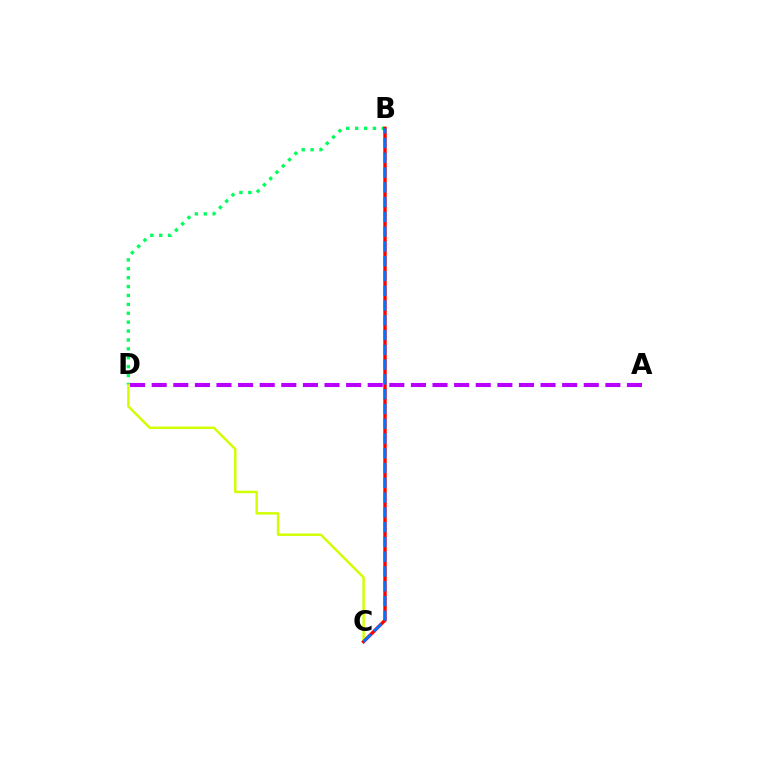{('B', 'D'): [{'color': '#00ff5c', 'line_style': 'dotted', 'thickness': 2.42}], ('C', 'D'): [{'color': '#d1ff00', 'line_style': 'solid', 'thickness': 1.76}], ('B', 'C'): [{'color': '#ff0000', 'line_style': 'solid', 'thickness': 2.43}, {'color': '#0074ff', 'line_style': 'dashed', 'thickness': 2.01}], ('A', 'D'): [{'color': '#b900ff', 'line_style': 'dashed', 'thickness': 2.93}]}